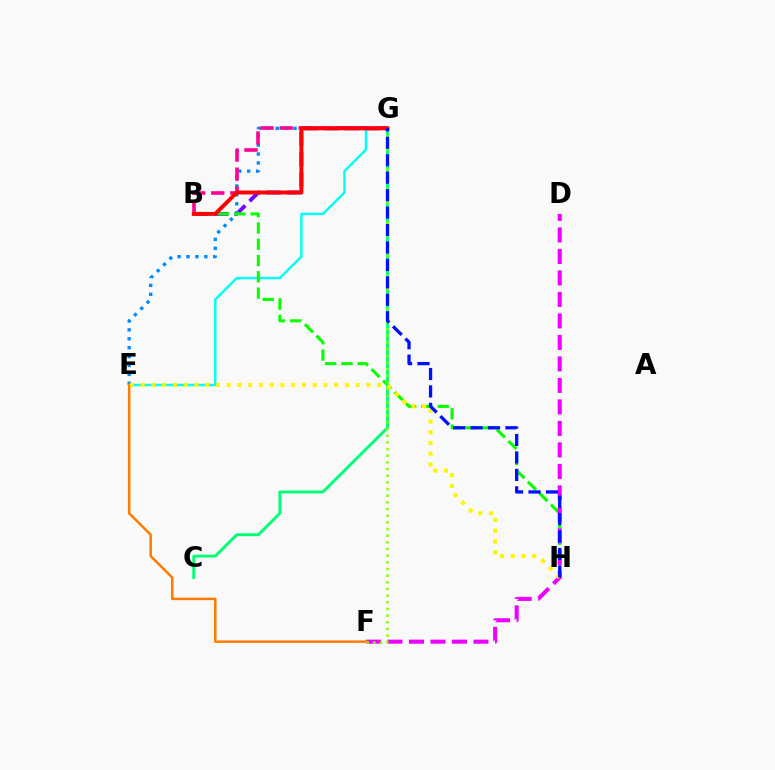{('E', 'G'): [{'color': '#00fff6', 'line_style': 'solid', 'thickness': 1.76}, {'color': '#008cff', 'line_style': 'dotted', 'thickness': 2.42}], ('B', 'G'): [{'color': '#7200ff', 'line_style': 'dashed', 'thickness': 2.77}, {'color': '#ff0094', 'line_style': 'dashed', 'thickness': 2.59}, {'color': '#ff0000', 'line_style': 'solid', 'thickness': 2.84}], ('B', 'H'): [{'color': '#08ff00', 'line_style': 'dashed', 'thickness': 2.21}], ('C', 'G'): [{'color': '#00ff74', 'line_style': 'solid', 'thickness': 2.1}], ('D', 'F'): [{'color': '#ee00ff', 'line_style': 'dashed', 'thickness': 2.92}], ('E', 'F'): [{'color': '#ff7c00', 'line_style': 'solid', 'thickness': 1.82}], ('F', 'G'): [{'color': '#84ff00', 'line_style': 'dotted', 'thickness': 1.81}], ('E', 'H'): [{'color': '#fcf500', 'line_style': 'dotted', 'thickness': 2.92}], ('G', 'H'): [{'color': '#0010ff', 'line_style': 'dashed', 'thickness': 2.37}]}